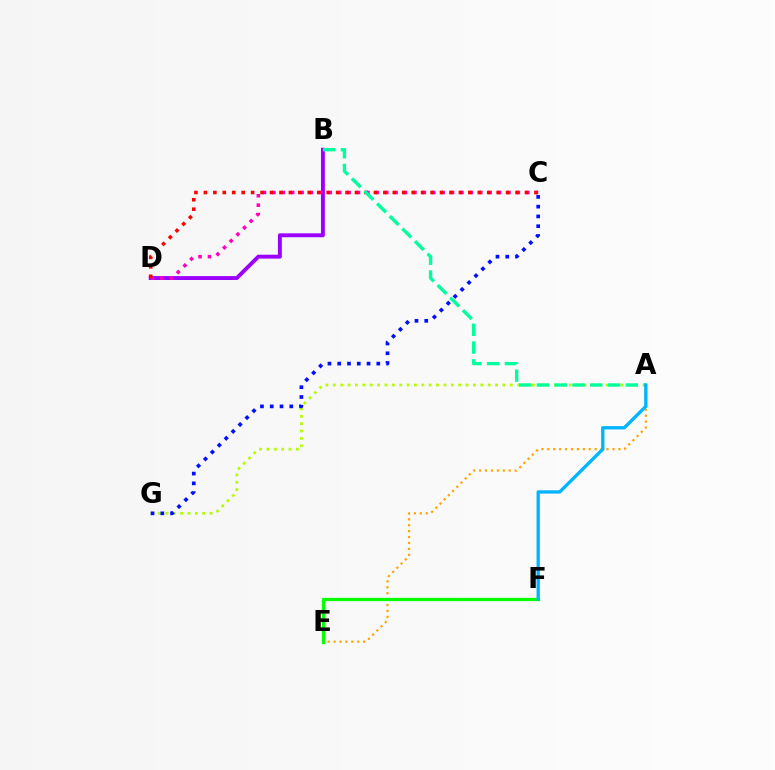{('B', 'D'): [{'color': '#9b00ff', 'line_style': 'solid', 'thickness': 2.81}], ('C', 'D'): [{'color': '#ff00bd', 'line_style': 'dotted', 'thickness': 2.55}, {'color': '#ff0000', 'line_style': 'dotted', 'thickness': 2.57}], ('A', 'G'): [{'color': '#b3ff00', 'line_style': 'dotted', 'thickness': 2.0}], ('C', 'G'): [{'color': '#0010ff', 'line_style': 'dotted', 'thickness': 2.65}], ('A', 'E'): [{'color': '#ffa500', 'line_style': 'dotted', 'thickness': 1.61}], ('E', 'F'): [{'color': '#08ff00', 'line_style': 'solid', 'thickness': 2.36}], ('A', 'B'): [{'color': '#00ff9d', 'line_style': 'dashed', 'thickness': 2.42}], ('A', 'F'): [{'color': '#00b5ff', 'line_style': 'solid', 'thickness': 2.39}]}